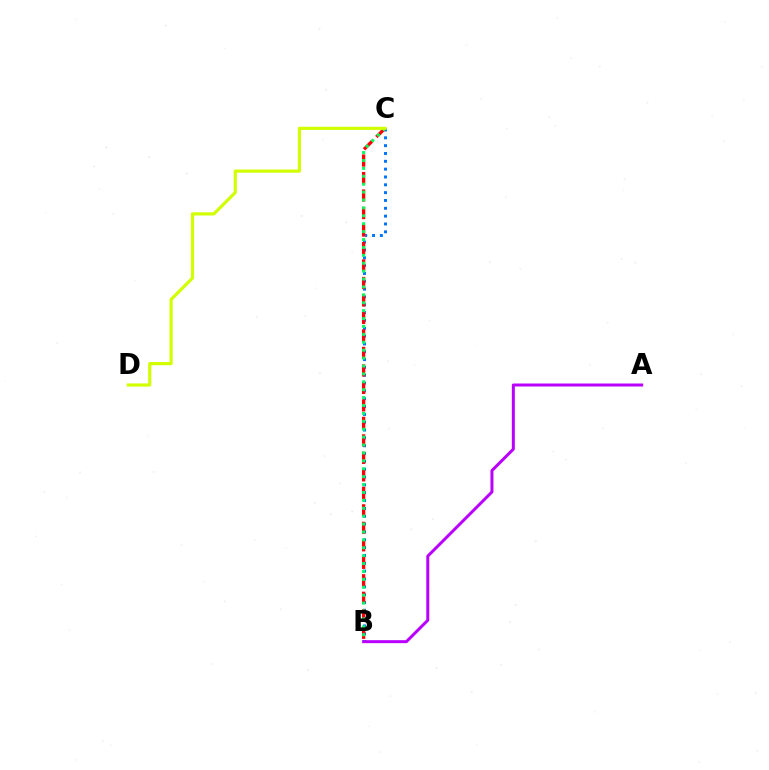{('B', 'C'): [{'color': '#0074ff', 'line_style': 'dotted', 'thickness': 2.13}, {'color': '#ff0000', 'line_style': 'dashed', 'thickness': 2.38}, {'color': '#00ff5c', 'line_style': 'dotted', 'thickness': 2.15}], ('A', 'B'): [{'color': '#b900ff', 'line_style': 'solid', 'thickness': 2.16}], ('C', 'D'): [{'color': '#d1ff00', 'line_style': 'solid', 'thickness': 2.28}]}